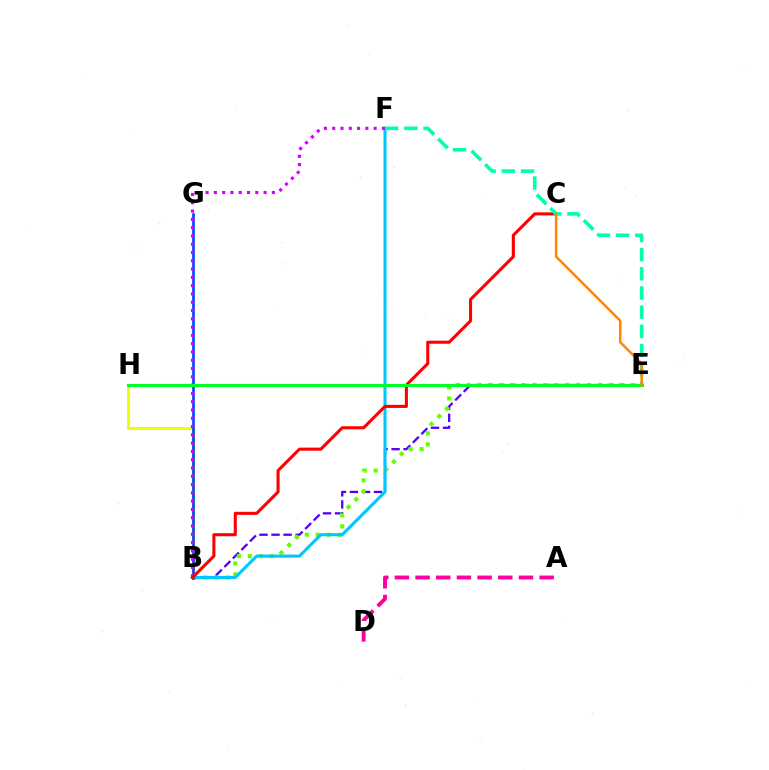{('A', 'D'): [{'color': '#ff00a0', 'line_style': 'dashed', 'thickness': 2.81}], ('B', 'E'): [{'color': '#4f00ff', 'line_style': 'dashed', 'thickness': 1.64}, {'color': '#66ff00', 'line_style': 'dotted', 'thickness': 2.98}], ('B', 'F'): [{'color': '#00c7ff', 'line_style': 'solid', 'thickness': 2.22}, {'color': '#d600ff', 'line_style': 'dotted', 'thickness': 2.25}], ('B', 'H'): [{'color': '#eeff00', 'line_style': 'solid', 'thickness': 2.21}], ('B', 'G'): [{'color': '#003fff', 'line_style': 'solid', 'thickness': 1.89}], ('B', 'C'): [{'color': '#ff0000', 'line_style': 'solid', 'thickness': 2.21}], ('E', 'F'): [{'color': '#00ffaf', 'line_style': 'dashed', 'thickness': 2.61}], ('E', 'H'): [{'color': '#00ff27', 'line_style': 'solid', 'thickness': 2.21}], ('C', 'E'): [{'color': '#ff8800', 'line_style': 'solid', 'thickness': 1.81}]}